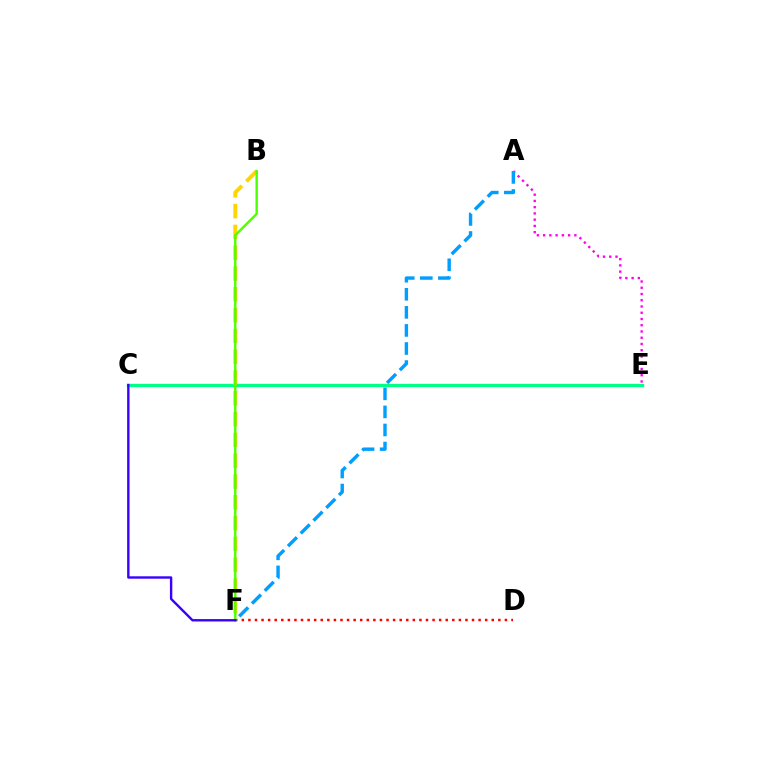{('C', 'E'): [{'color': '#00ff86', 'line_style': 'solid', 'thickness': 2.39}], ('D', 'F'): [{'color': '#ff0000', 'line_style': 'dotted', 'thickness': 1.79}], ('A', 'E'): [{'color': '#ff00ed', 'line_style': 'dotted', 'thickness': 1.7}], ('A', 'F'): [{'color': '#009eff', 'line_style': 'dashed', 'thickness': 2.45}], ('B', 'F'): [{'color': '#ffd500', 'line_style': 'dashed', 'thickness': 2.83}, {'color': '#4fff00', 'line_style': 'solid', 'thickness': 1.73}], ('C', 'F'): [{'color': '#3700ff', 'line_style': 'solid', 'thickness': 1.72}]}